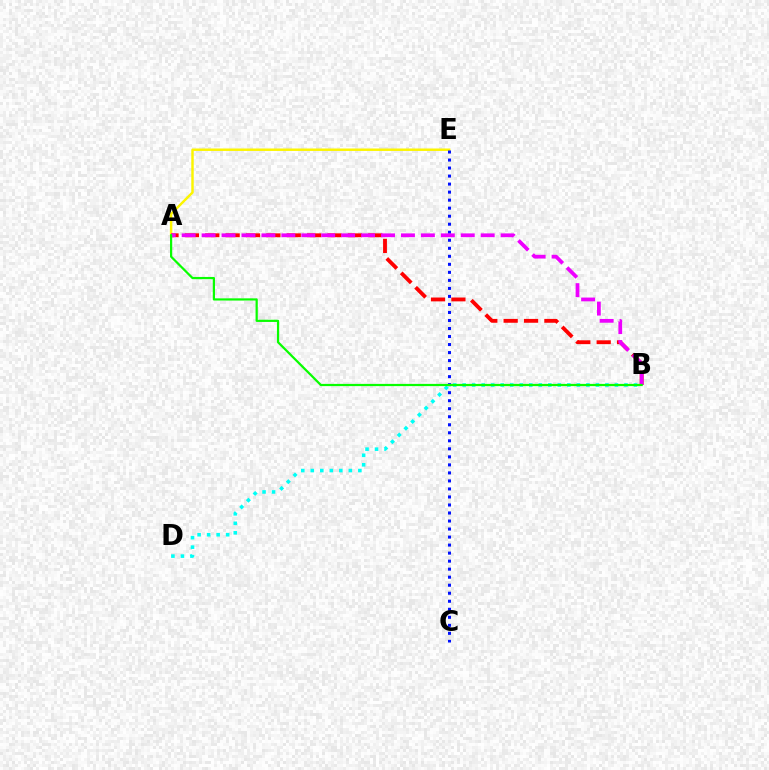{('A', 'E'): [{'color': '#fcf500', 'line_style': 'solid', 'thickness': 1.77}], ('B', 'D'): [{'color': '#00fff6', 'line_style': 'dotted', 'thickness': 2.59}], ('C', 'E'): [{'color': '#0010ff', 'line_style': 'dotted', 'thickness': 2.18}], ('A', 'B'): [{'color': '#ff0000', 'line_style': 'dashed', 'thickness': 2.77}, {'color': '#ee00ff', 'line_style': 'dashed', 'thickness': 2.71}, {'color': '#08ff00', 'line_style': 'solid', 'thickness': 1.6}]}